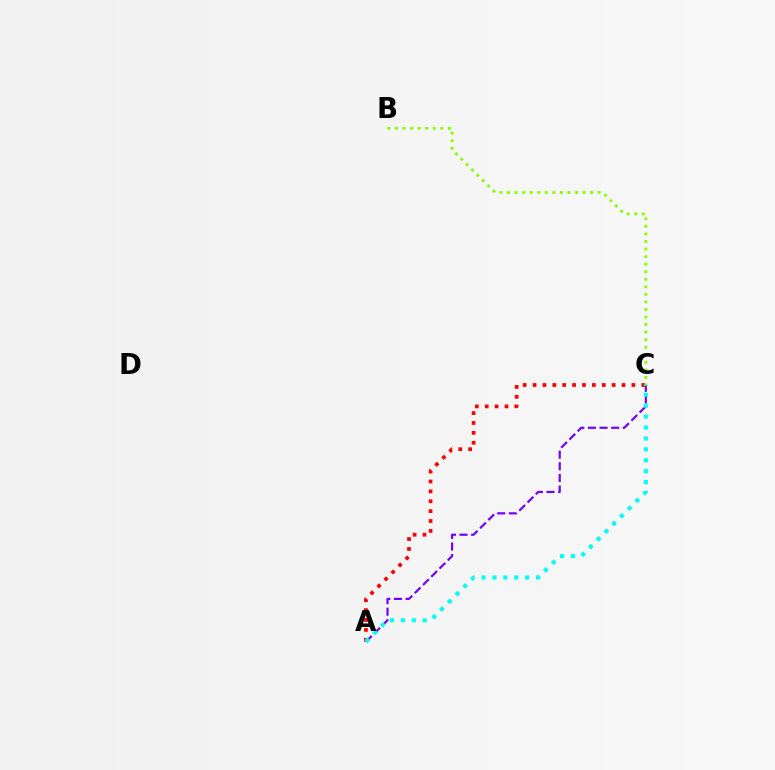{('A', 'C'): [{'color': '#ff0000', 'line_style': 'dotted', 'thickness': 2.69}, {'color': '#7200ff', 'line_style': 'dashed', 'thickness': 1.58}, {'color': '#00fff6', 'line_style': 'dotted', 'thickness': 2.97}], ('B', 'C'): [{'color': '#84ff00', 'line_style': 'dotted', 'thickness': 2.05}]}